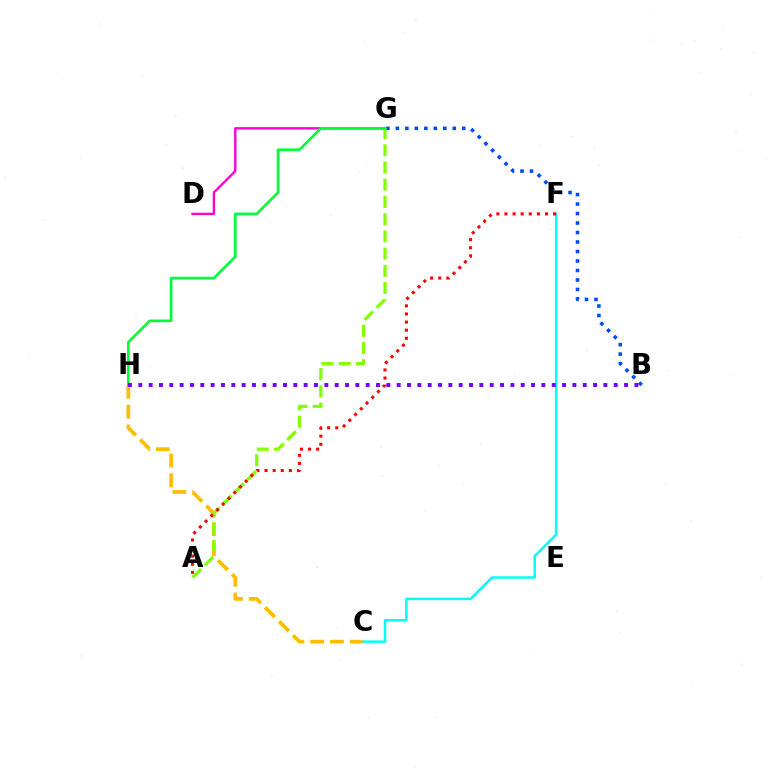{('D', 'G'): [{'color': '#ff00cf', 'line_style': 'solid', 'thickness': 1.71}], ('B', 'G'): [{'color': '#004bff', 'line_style': 'dotted', 'thickness': 2.58}], ('C', 'H'): [{'color': '#ffbd00', 'line_style': 'dashed', 'thickness': 2.69}], ('A', 'G'): [{'color': '#84ff00', 'line_style': 'dashed', 'thickness': 2.34}], ('G', 'H'): [{'color': '#00ff39', 'line_style': 'solid', 'thickness': 1.91}], ('C', 'F'): [{'color': '#00fff6', 'line_style': 'solid', 'thickness': 1.79}], ('A', 'F'): [{'color': '#ff0000', 'line_style': 'dotted', 'thickness': 2.2}], ('B', 'H'): [{'color': '#7200ff', 'line_style': 'dotted', 'thickness': 2.81}]}